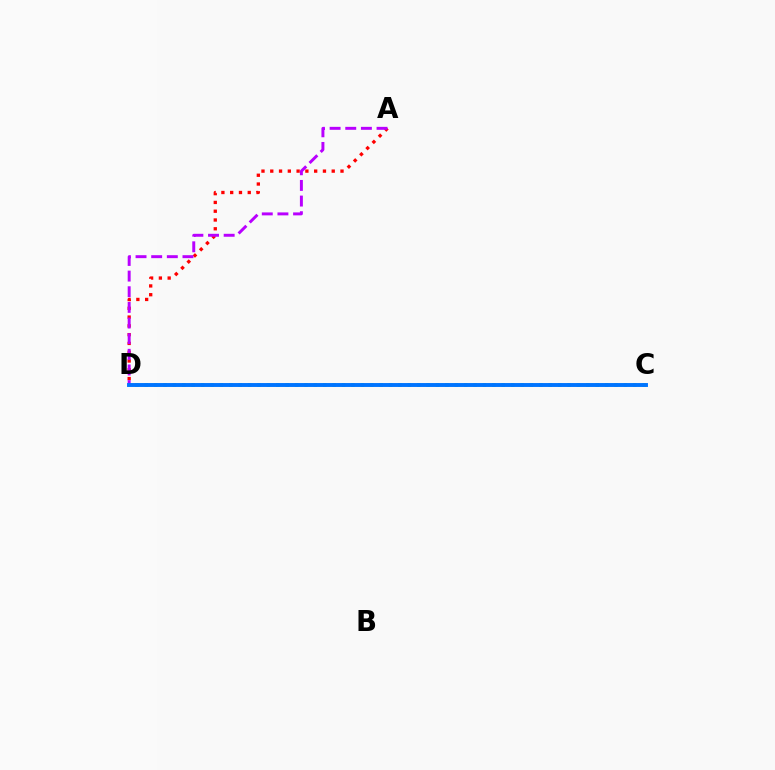{('A', 'D'): [{'color': '#ff0000', 'line_style': 'dotted', 'thickness': 2.39}, {'color': '#b900ff', 'line_style': 'dashed', 'thickness': 2.13}], ('C', 'D'): [{'color': '#00ff5c', 'line_style': 'dotted', 'thickness': 2.55}, {'color': '#d1ff00', 'line_style': 'dotted', 'thickness': 1.62}, {'color': '#0074ff', 'line_style': 'solid', 'thickness': 2.81}]}